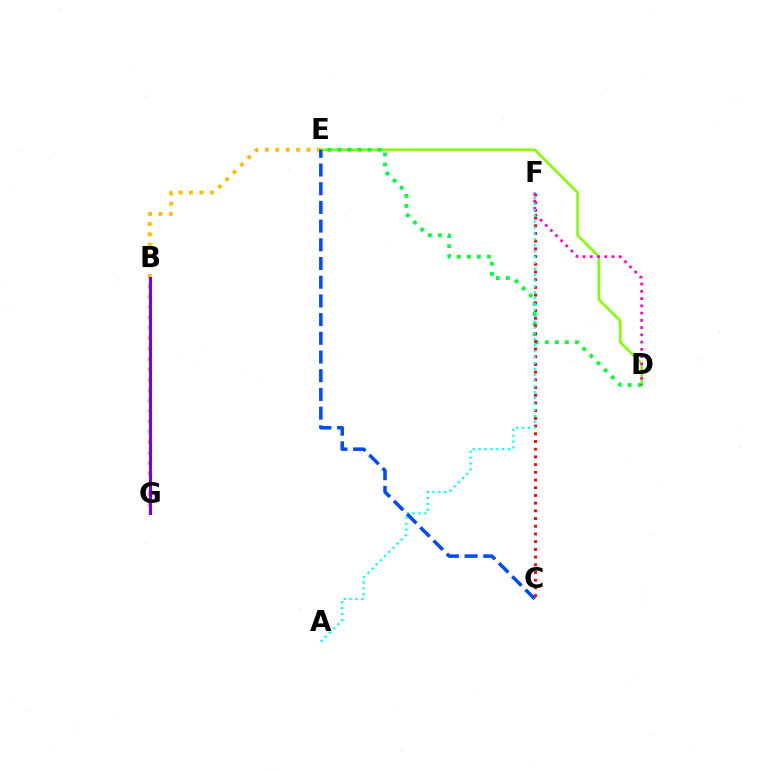{('E', 'G'): [{'color': '#ffbd00', 'line_style': 'dotted', 'thickness': 2.82}], ('D', 'E'): [{'color': '#84ff00', 'line_style': 'solid', 'thickness': 1.9}, {'color': '#00ff39', 'line_style': 'dotted', 'thickness': 2.73}], ('B', 'G'): [{'color': '#7200ff', 'line_style': 'solid', 'thickness': 2.21}], ('C', 'F'): [{'color': '#ff0000', 'line_style': 'dotted', 'thickness': 2.09}], ('D', 'F'): [{'color': '#ff00cf', 'line_style': 'dotted', 'thickness': 1.97}], ('A', 'F'): [{'color': '#00fff6', 'line_style': 'dotted', 'thickness': 1.6}], ('C', 'E'): [{'color': '#004bff', 'line_style': 'dashed', 'thickness': 2.54}]}